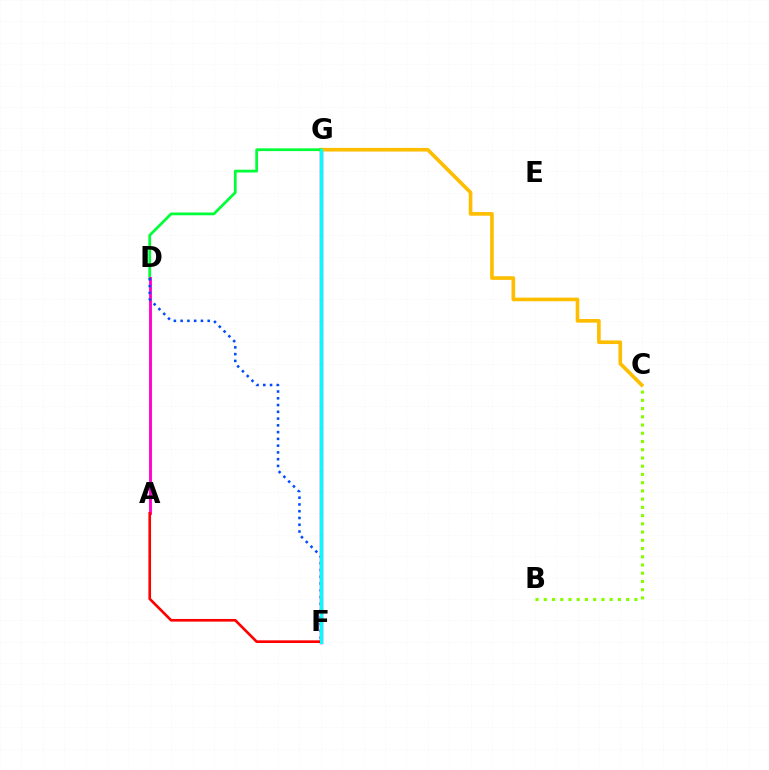{('F', 'G'): [{'color': '#7200ff', 'line_style': 'solid', 'thickness': 2.45}, {'color': '#00fff6', 'line_style': 'solid', 'thickness': 2.2}], ('C', 'G'): [{'color': '#ffbd00', 'line_style': 'solid', 'thickness': 2.63}], ('B', 'C'): [{'color': '#84ff00', 'line_style': 'dotted', 'thickness': 2.24}], ('D', 'G'): [{'color': '#00ff39', 'line_style': 'solid', 'thickness': 1.99}], ('A', 'D'): [{'color': '#ff00cf', 'line_style': 'solid', 'thickness': 2.07}], ('D', 'F'): [{'color': '#004bff', 'line_style': 'dotted', 'thickness': 1.84}], ('A', 'F'): [{'color': '#ff0000', 'line_style': 'solid', 'thickness': 1.91}]}